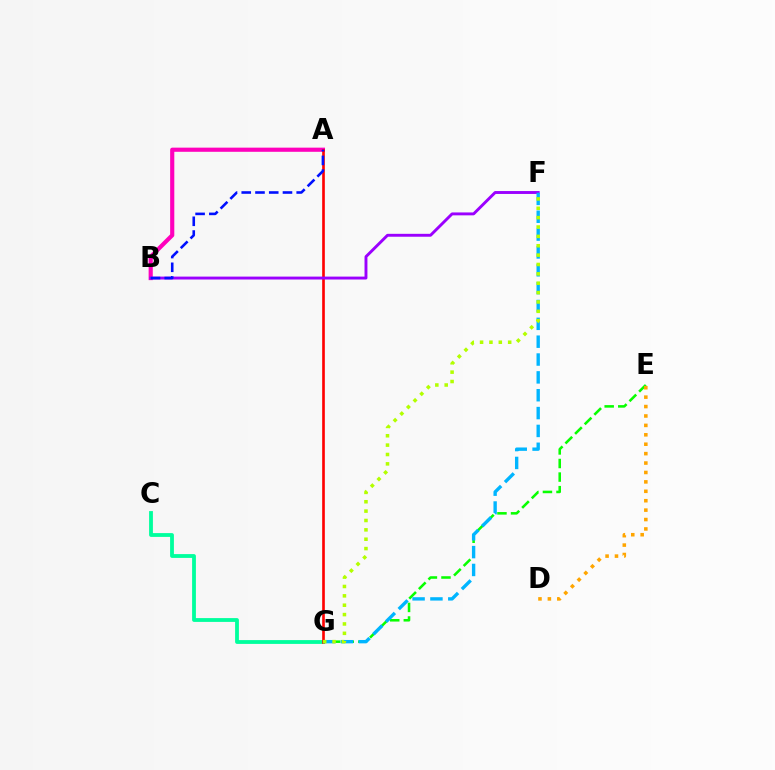{('C', 'G'): [{'color': '#00ff9d', 'line_style': 'solid', 'thickness': 2.74}], ('A', 'B'): [{'color': '#ff00bd', 'line_style': 'solid', 'thickness': 2.99}, {'color': '#0010ff', 'line_style': 'dashed', 'thickness': 1.87}], ('E', 'G'): [{'color': '#08ff00', 'line_style': 'dashed', 'thickness': 1.84}], ('A', 'G'): [{'color': '#ff0000', 'line_style': 'solid', 'thickness': 1.91}], ('B', 'F'): [{'color': '#9b00ff', 'line_style': 'solid', 'thickness': 2.09}], ('F', 'G'): [{'color': '#00b5ff', 'line_style': 'dashed', 'thickness': 2.42}, {'color': '#b3ff00', 'line_style': 'dotted', 'thickness': 2.55}], ('D', 'E'): [{'color': '#ffa500', 'line_style': 'dotted', 'thickness': 2.56}]}